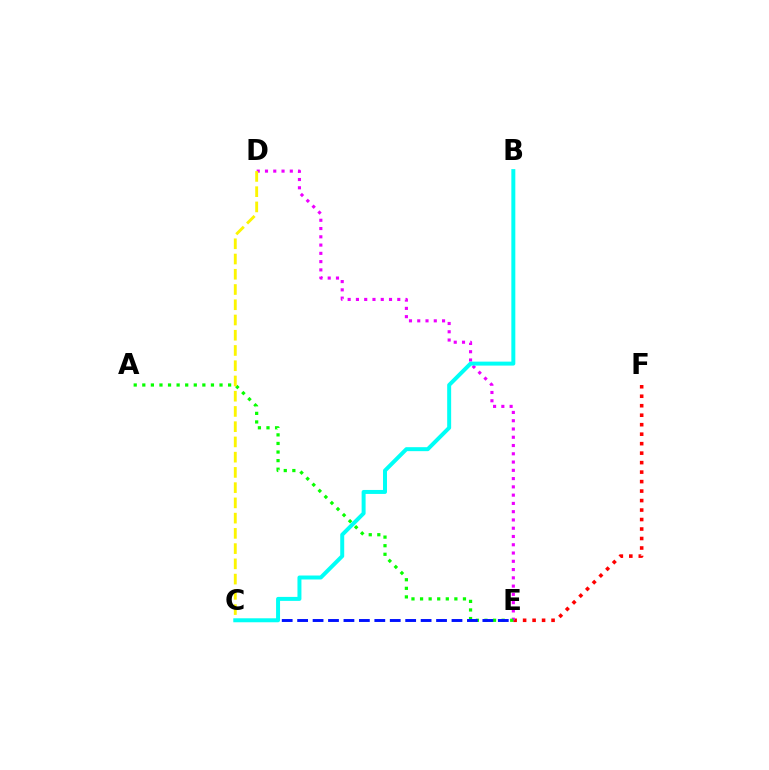{('E', 'F'): [{'color': '#ff0000', 'line_style': 'dotted', 'thickness': 2.58}], ('D', 'E'): [{'color': '#ee00ff', 'line_style': 'dotted', 'thickness': 2.25}], ('A', 'E'): [{'color': '#08ff00', 'line_style': 'dotted', 'thickness': 2.33}], ('C', 'E'): [{'color': '#0010ff', 'line_style': 'dashed', 'thickness': 2.1}], ('C', 'D'): [{'color': '#fcf500', 'line_style': 'dashed', 'thickness': 2.07}], ('B', 'C'): [{'color': '#00fff6', 'line_style': 'solid', 'thickness': 2.86}]}